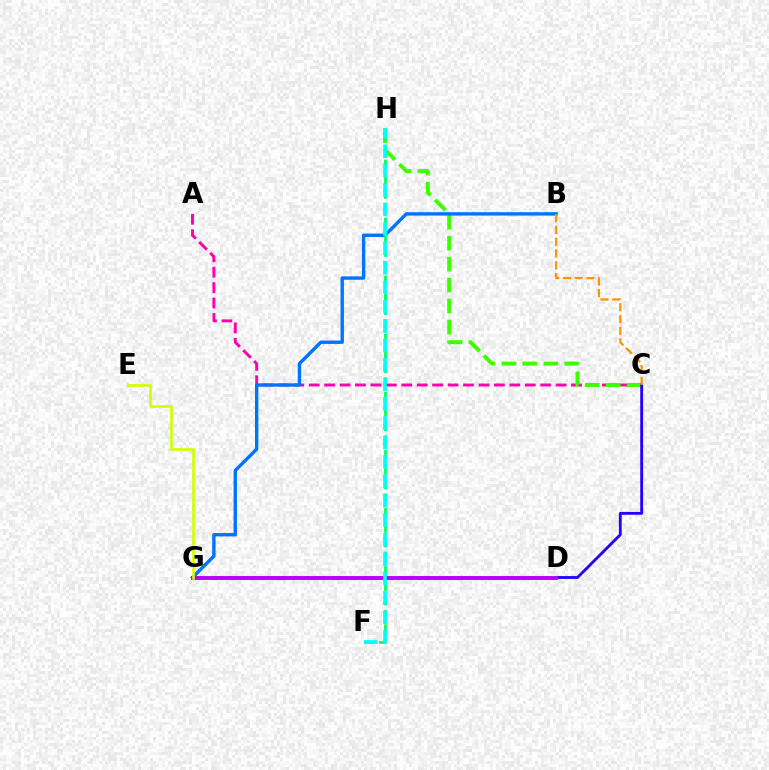{('D', 'G'): [{'color': '#ff0000', 'line_style': 'solid', 'thickness': 1.71}, {'color': '#b900ff', 'line_style': 'solid', 'thickness': 2.81}], ('A', 'C'): [{'color': '#ff00ac', 'line_style': 'dashed', 'thickness': 2.1}], ('C', 'H'): [{'color': '#3dff00', 'line_style': 'dashed', 'thickness': 2.85}], ('C', 'D'): [{'color': '#2500ff', 'line_style': 'solid', 'thickness': 2.05}], ('B', 'G'): [{'color': '#0074ff', 'line_style': 'solid', 'thickness': 2.43}], ('F', 'H'): [{'color': '#00ff5c', 'line_style': 'dashed', 'thickness': 1.97}, {'color': '#00fff6', 'line_style': 'dashed', 'thickness': 2.64}], ('E', 'G'): [{'color': '#d1ff00', 'line_style': 'solid', 'thickness': 1.9}], ('B', 'C'): [{'color': '#ff9400', 'line_style': 'dashed', 'thickness': 1.6}]}